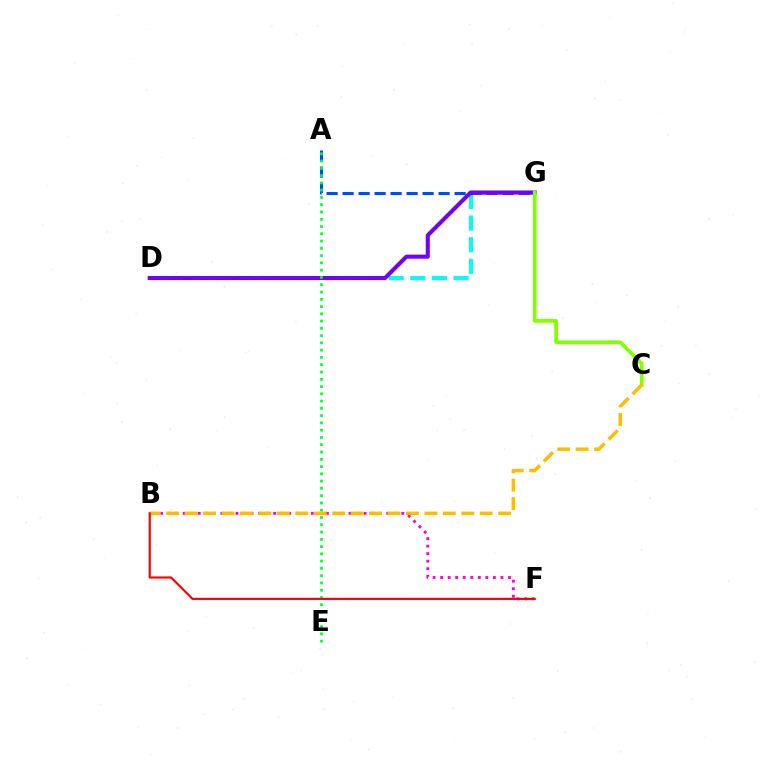{('D', 'G'): [{'color': '#00fff6', 'line_style': 'dashed', 'thickness': 2.94}, {'color': '#7200ff', 'line_style': 'solid', 'thickness': 2.91}], ('A', 'G'): [{'color': '#004bff', 'line_style': 'dashed', 'thickness': 2.17}], ('A', 'E'): [{'color': '#00ff39', 'line_style': 'dotted', 'thickness': 1.98}], ('C', 'G'): [{'color': '#84ff00', 'line_style': 'solid', 'thickness': 2.68}], ('B', 'F'): [{'color': '#ff00cf', 'line_style': 'dotted', 'thickness': 2.05}, {'color': '#ff0000', 'line_style': 'solid', 'thickness': 1.56}], ('B', 'C'): [{'color': '#ffbd00', 'line_style': 'dashed', 'thickness': 2.51}]}